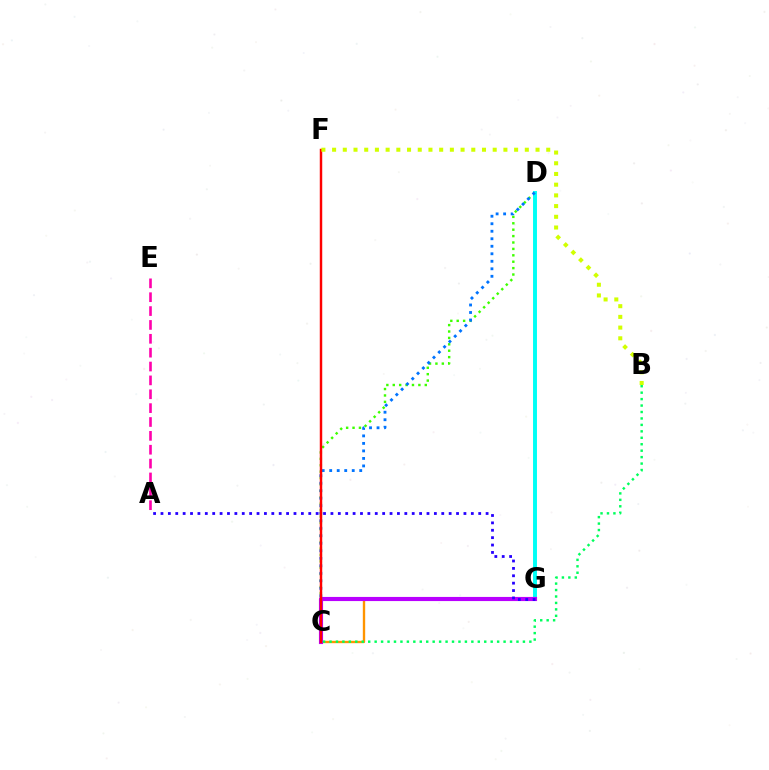{('C', 'D'): [{'color': '#3dff00', 'line_style': 'dotted', 'thickness': 1.74}, {'color': '#0074ff', 'line_style': 'dotted', 'thickness': 2.04}], ('C', 'G'): [{'color': '#ff9400', 'line_style': 'solid', 'thickness': 1.7}, {'color': '#b900ff', 'line_style': 'solid', 'thickness': 2.97}], ('D', 'G'): [{'color': '#00fff6', 'line_style': 'solid', 'thickness': 2.83}], ('A', 'E'): [{'color': '#ff00ac', 'line_style': 'dashed', 'thickness': 1.88}], ('A', 'G'): [{'color': '#2500ff', 'line_style': 'dotted', 'thickness': 2.01}], ('C', 'F'): [{'color': '#ff0000', 'line_style': 'solid', 'thickness': 1.77}], ('B', 'F'): [{'color': '#d1ff00', 'line_style': 'dotted', 'thickness': 2.91}], ('B', 'C'): [{'color': '#00ff5c', 'line_style': 'dotted', 'thickness': 1.75}]}